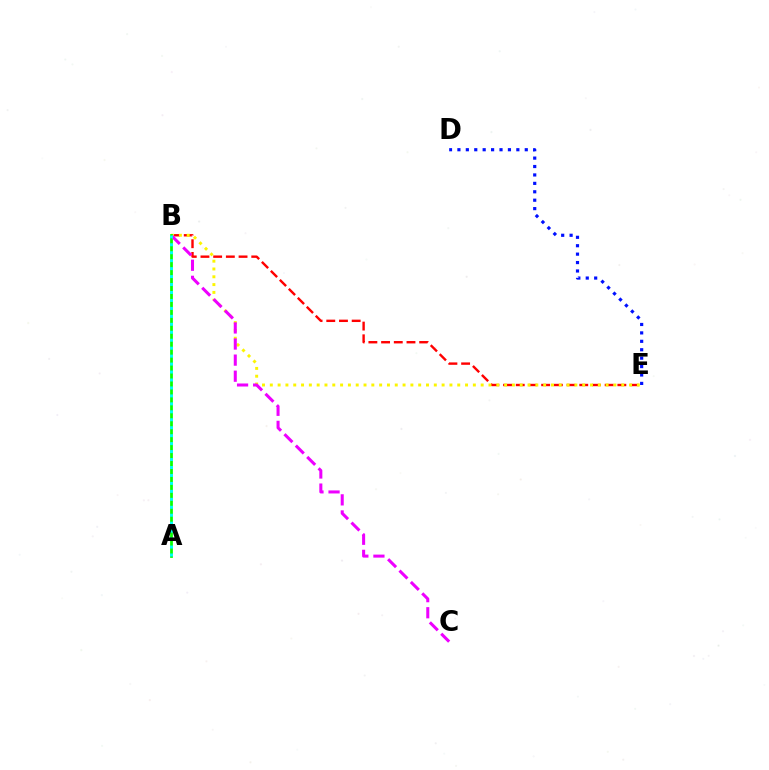{('B', 'E'): [{'color': '#ff0000', 'line_style': 'dashed', 'thickness': 1.73}, {'color': '#fcf500', 'line_style': 'dotted', 'thickness': 2.12}], ('D', 'E'): [{'color': '#0010ff', 'line_style': 'dotted', 'thickness': 2.29}], ('A', 'B'): [{'color': '#08ff00', 'line_style': 'solid', 'thickness': 1.98}, {'color': '#00fff6', 'line_style': 'dotted', 'thickness': 2.16}], ('B', 'C'): [{'color': '#ee00ff', 'line_style': 'dashed', 'thickness': 2.19}]}